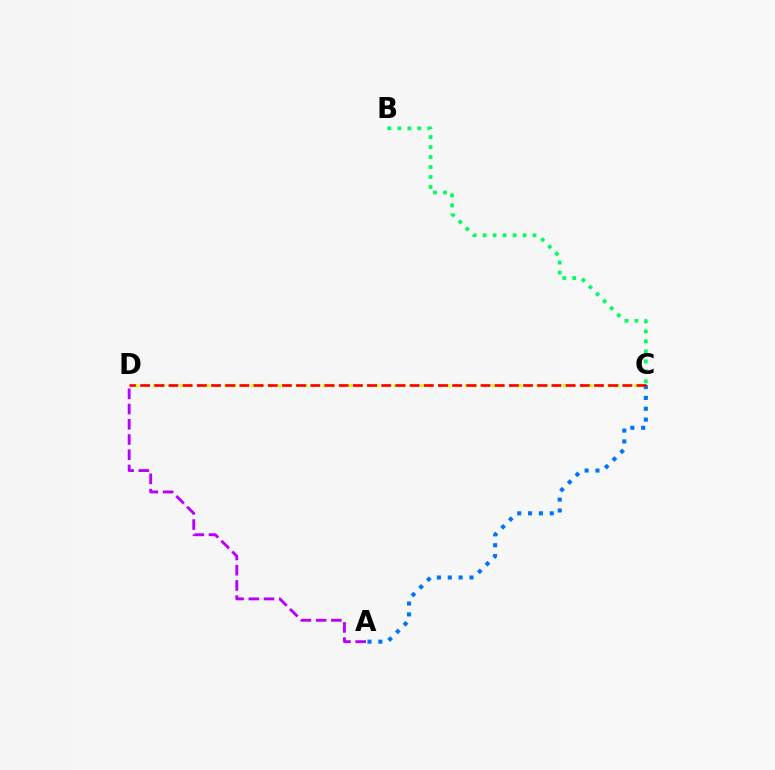{('C', 'D'): [{'color': '#d1ff00', 'line_style': 'dotted', 'thickness': 2.42}, {'color': '#ff0000', 'line_style': 'dashed', 'thickness': 1.93}], ('A', 'C'): [{'color': '#0074ff', 'line_style': 'dotted', 'thickness': 2.95}], ('A', 'D'): [{'color': '#b900ff', 'line_style': 'dashed', 'thickness': 2.07}], ('B', 'C'): [{'color': '#00ff5c', 'line_style': 'dotted', 'thickness': 2.71}]}